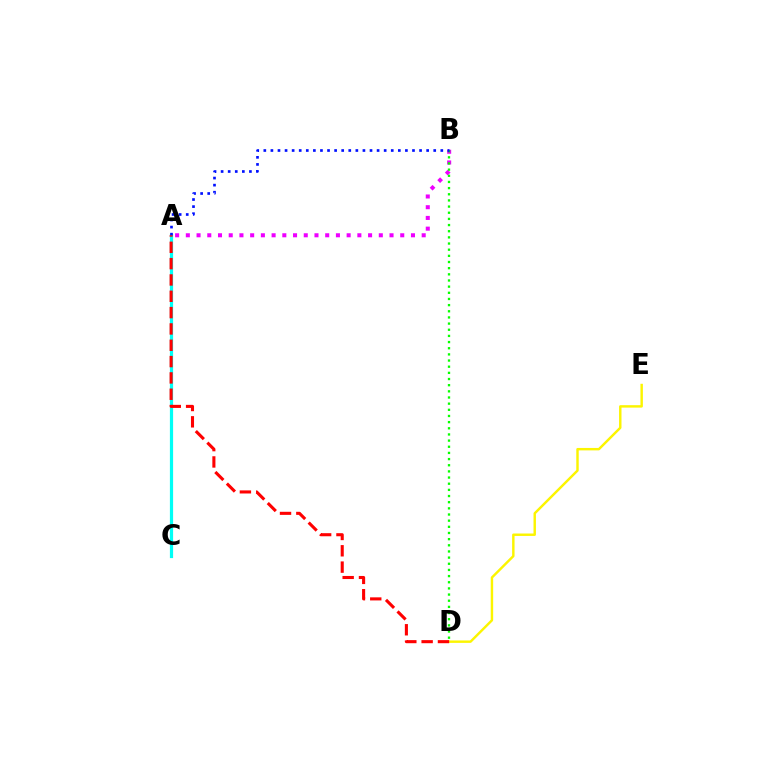{('A', 'C'): [{'color': '#00fff6', 'line_style': 'solid', 'thickness': 2.31}], ('A', 'B'): [{'color': '#ee00ff', 'line_style': 'dotted', 'thickness': 2.91}, {'color': '#0010ff', 'line_style': 'dotted', 'thickness': 1.92}], ('B', 'D'): [{'color': '#08ff00', 'line_style': 'dotted', 'thickness': 1.67}], ('D', 'E'): [{'color': '#fcf500', 'line_style': 'solid', 'thickness': 1.75}], ('A', 'D'): [{'color': '#ff0000', 'line_style': 'dashed', 'thickness': 2.22}]}